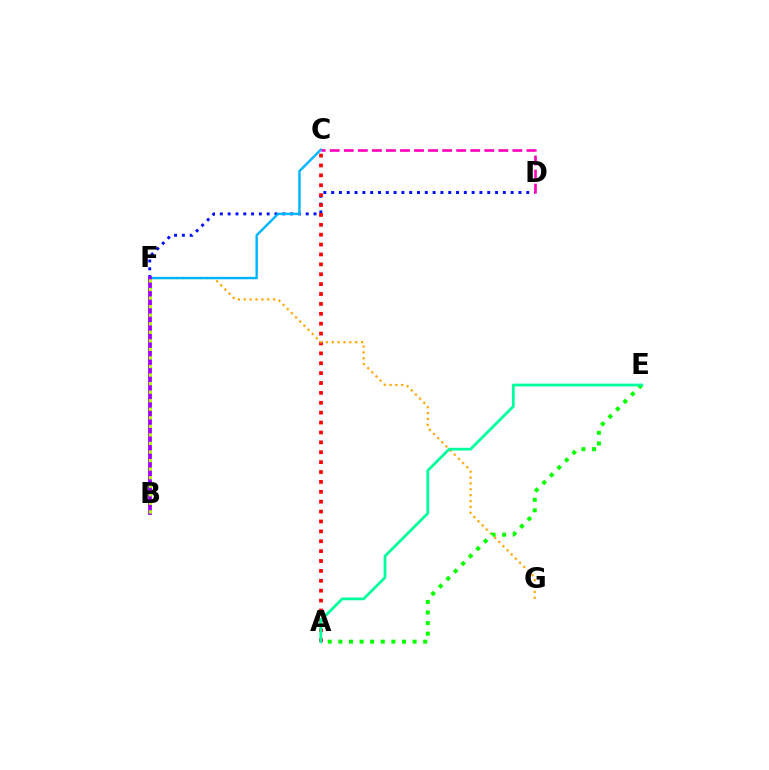{('D', 'F'): [{'color': '#0010ff', 'line_style': 'dotted', 'thickness': 2.12}], ('A', 'C'): [{'color': '#ff0000', 'line_style': 'dotted', 'thickness': 2.69}], ('F', 'G'): [{'color': '#ffa500', 'line_style': 'dotted', 'thickness': 1.6}], ('C', 'F'): [{'color': '#00b5ff', 'line_style': 'solid', 'thickness': 1.74}], ('B', 'F'): [{'color': '#9b00ff', 'line_style': 'solid', 'thickness': 2.71}, {'color': '#b3ff00', 'line_style': 'dotted', 'thickness': 2.32}], ('C', 'D'): [{'color': '#ff00bd', 'line_style': 'dashed', 'thickness': 1.91}], ('A', 'E'): [{'color': '#08ff00', 'line_style': 'dotted', 'thickness': 2.88}, {'color': '#00ff9d', 'line_style': 'solid', 'thickness': 1.99}]}